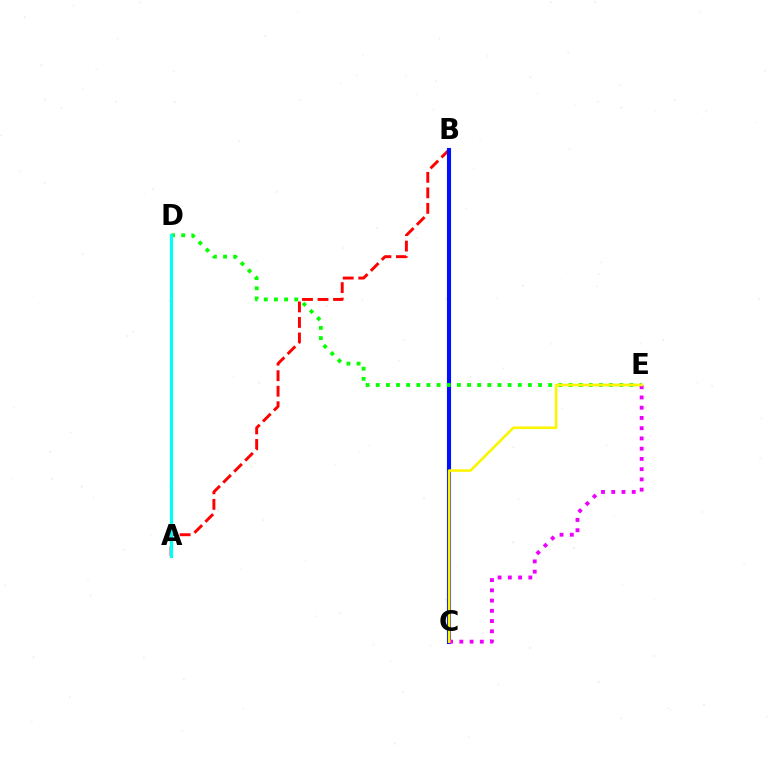{('A', 'B'): [{'color': '#ff0000', 'line_style': 'dashed', 'thickness': 2.11}], ('B', 'C'): [{'color': '#0010ff', 'line_style': 'solid', 'thickness': 2.95}], ('D', 'E'): [{'color': '#08ff00', 'line_style': 'dotted', 'thickness': 2.76}], ('C', 'E'): [{'color': '#ee00ff', 'line_style': 'dotted', 'thickness': 2.78}, {'color': '#fcf500', 'line_style': 'solid', 'thickness': 1.87}], ('A', 'D'): [{'color': '#00fff6', 'line_style': 'solid', 'thickness': 2.28}]}